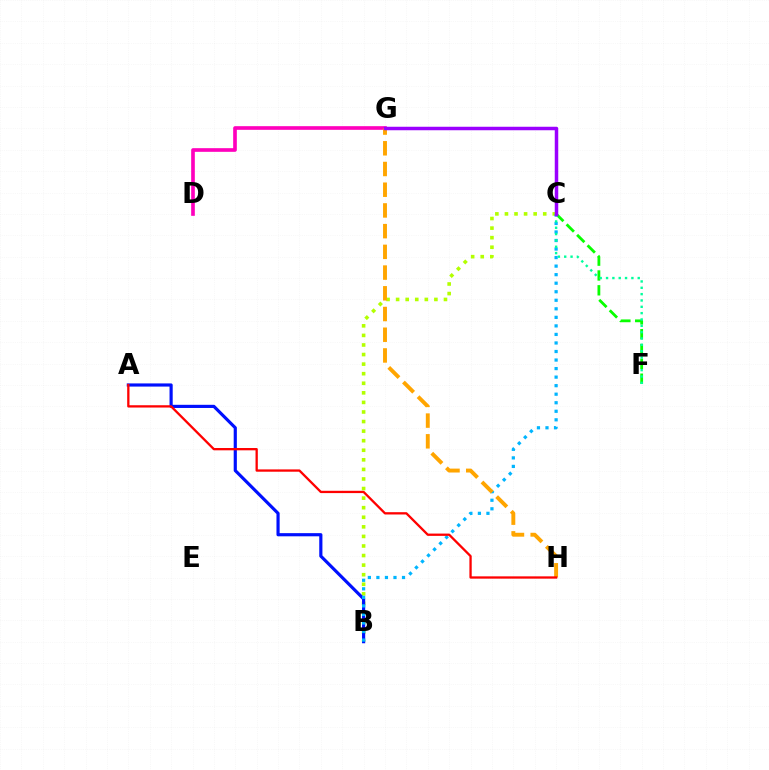{('B', 'C'): [{'color': '#b3ff00', 'line_style': 'dotted', 'thickness': 2.6}, {'color': '#00b5ff', 'line_style': 'dotted', 'thickness': 2.32}], ('A', 'B'): [{'color': '#0010ff', 'line_style': 'solid', 'thickness': 2.28}], ('C', 'F'): [{'color': '#08ff00', 'line_style': 'dashed', 'thickness': 2.01}, {'color': '#00ff9d', 'line_style': 'dotted', 'thickness': 1.72}], ('D', 'G'): [{'color': '#ff00bd', 'line_style': 'solid', 'thickness': 2.64}], ('G', 'H'): [{'color': '#ffa500', 'line_style': 'dashed', 'thickness': 2.81}], ('A', 'H'): [{'color': '#ff0000', 'line_style': 'solid', 'thickness': 1.66}], ('C', 'G'): [{'color': '#9b00ff', 'line_style': 'solid', 'thickness': 2.51}]}